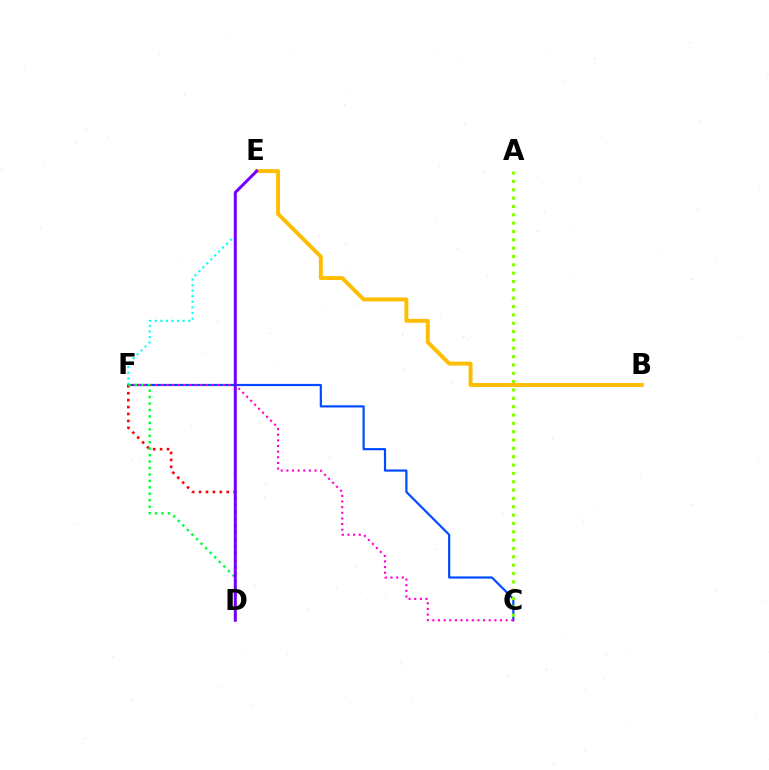{('C', 'F'): [{'color': '#004bff', 'line_style': 'solid', 'thickness': 1.57}, {'color': '#ff00cf', 'line_style': 'dotted', 'thickness': 1.53}], ('A', 'C'): [{'color': '#84ff00', 'line_style': 'dotted', 'thickness': 2.27}], ('E', 'F'): [{'color': '#00fff6', 'line_style': 'dotted', 'thickness': 1.51}], ('B', 'E'): [{'color': '#ffbd00', 'line_style': 'solid', 'thickness': 2.82}], ('D', 'F'): [{'color': '#ff0000', 'line_style': 'dotted', 'thickness': 1.88}, {'color': '#00ff39', 'line_style': 'dotted', 'thickness': 1.75}], ('D', 'E'): [{'color': '#7200ff', 'line_style': 'solid', 'thickness': 2.16}]}